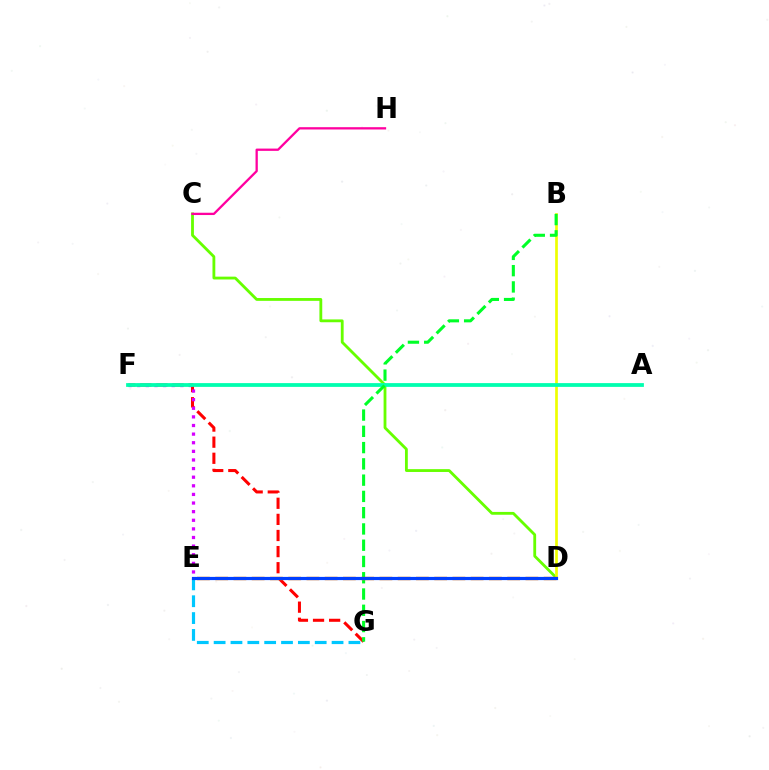{('F', 'G'): [{'color': '#ff0000', 'line_style': 'dashed', 'thickness': 2.19}], ('E', 'F'): [{'color': '#d600ff', 'line_style': 'dotted', 'thickness': 2.34}], ('D', 'E'): [{'color': '#4f00ff', 'line_style': 'dotted', 'thickness': 2.01}, {'color': '#ff8800', 'line_style': 'dashed', 'thickness': 2.48}, {'color': '#003fff', 'line_style': 'solid', 'thickness': 2.3}], ('E', 'G'): [{'color': '#00c7ff', 'line_style': 'dashed', 'thickness': 2.29}], ('C', 'D'): [{'color': '#66ff00', 'line_style': 'solid', 'thickness': 2.03}], ('B', 'D'): [{'color': '#eeff00', 'line_style': 'solid', 'thickness': 1.94}], ('A', 'F'): [{'color': '#00ffaf', 'line_style': 'solid', 'thickness': 2.72}], ('B', 'G'): [{'color': '#00ff27', 'line_style': 'dashed', 'thickness': 2.21}], ('C', 'H'): [{'color': '#ff00a0', 'line_style': 'solid', 'thickness': 1.65}]}